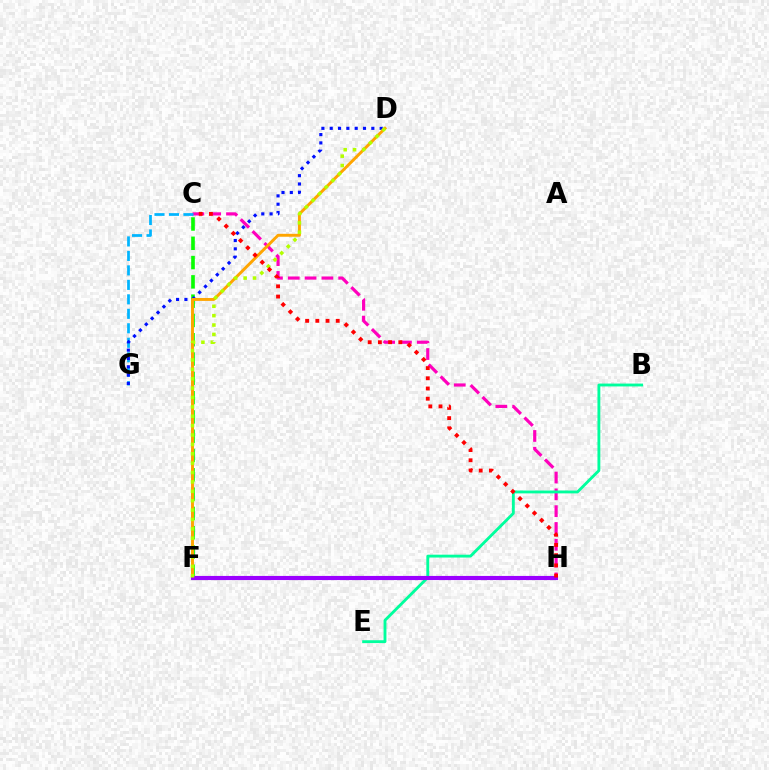{('C', 'F'): [{'color': '#08ff00', 'line_style': 'dashed', 'thickness': 2.62}], ('C', 'H'): [{'color': '#ff00bd', 'line_style': 'dashed', 'thickness': 2.28}, {'color': '#ff0000', 'line_style': 'dotted', 'thickness': 2.77}], ('C', 'G'): [{'color': '#00b5ff', 'line_style': 'dashed', 'thickness': 1.97}], ('D', 'G'): [{'color': '#0010ff', 'line_style': 'dotted', 'thickness': 2.26}], ('B', 'E'): [{'color': '#00ff9d', 'line_style': 'solid', 'thickness': 2.06}], ('D', 'F'): [{'color': '#ffa500', 'line_style': 'solid', 'thickness': 2.11}, {'color': '#b3ff00', 'line_style': 'dotted', 'thickness': 2.55}], ('F', 'H'): [{'color': '#9b00ff', 'line_style': 'solid', 'thickness': 2.97}]}